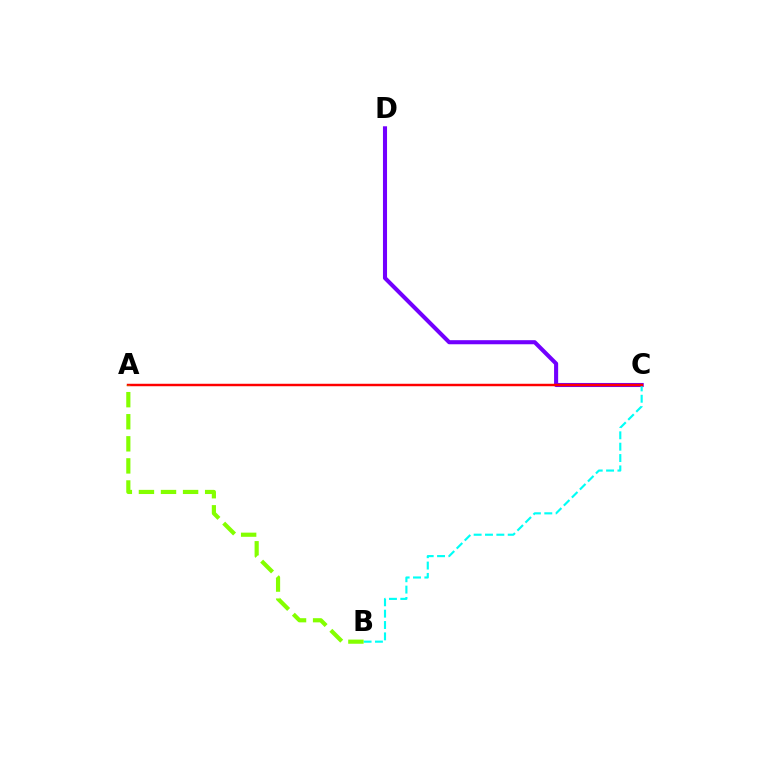{('C', 'D'): [{'color': '#7200ff', 'line_style': 'solid', 'thickness': 2.94}], ('B', 'C'): [{'color': '#00fff6', 'line_style': 'dashed', 'thickness': 1.54}], ('A', 'C'): [{'color': '#ff0000', 'line_style': 'solid', 'thickness': 1.77}], ('A', 'B'): [{'color': '#84ff00', 'line_style': 'dashed', 'thickness': 3.0}]}